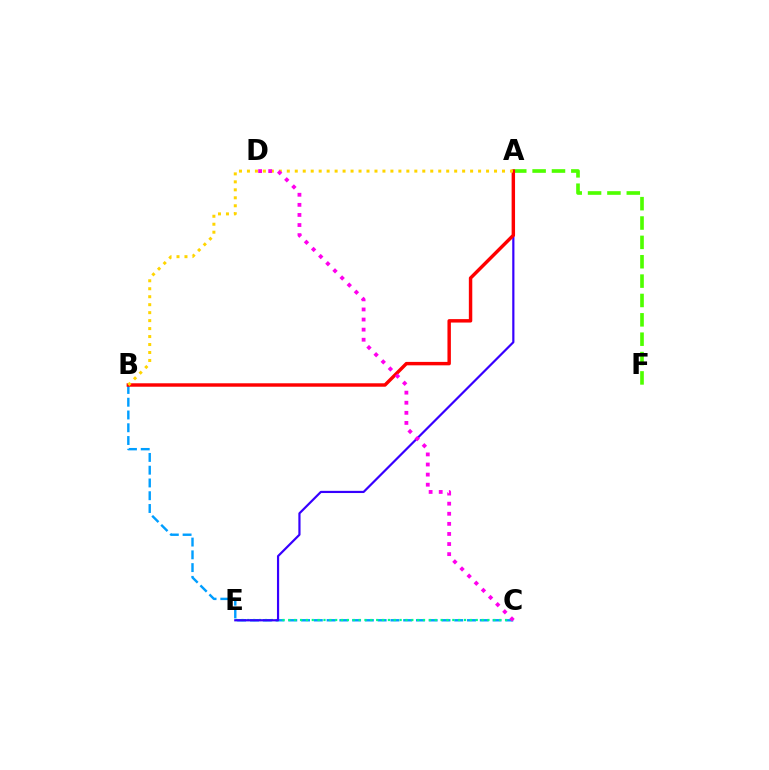{('B', 'C'): [{'color': '#009eff', 'line_style': 'dashed', 'thickness': 1.73}], ('C', 'E'): [{'color': '#00ff86', 'line_style': 'dotted', 'thickness': 1.59}], ('A', 'F'): [{'color': '#4fff00', 'line_style': 'dashed', 'thickness': 2.63}], ('A', 'E'): [{'color': '#3700ff', 'line_style': 'solid', 'thickness': 1.58}], ('A', 'B'): [{'color': '#ff0000', 'line_style': 'solid', 'thickness': 2.47}, {'color': '#ffd500', 'line_style': 'dotted', 'thickness': 2.17}], ('C', 'D'): [{'color': '#ff00ed', 'line_style': 'dotted', 'thickness': 2.74}]}